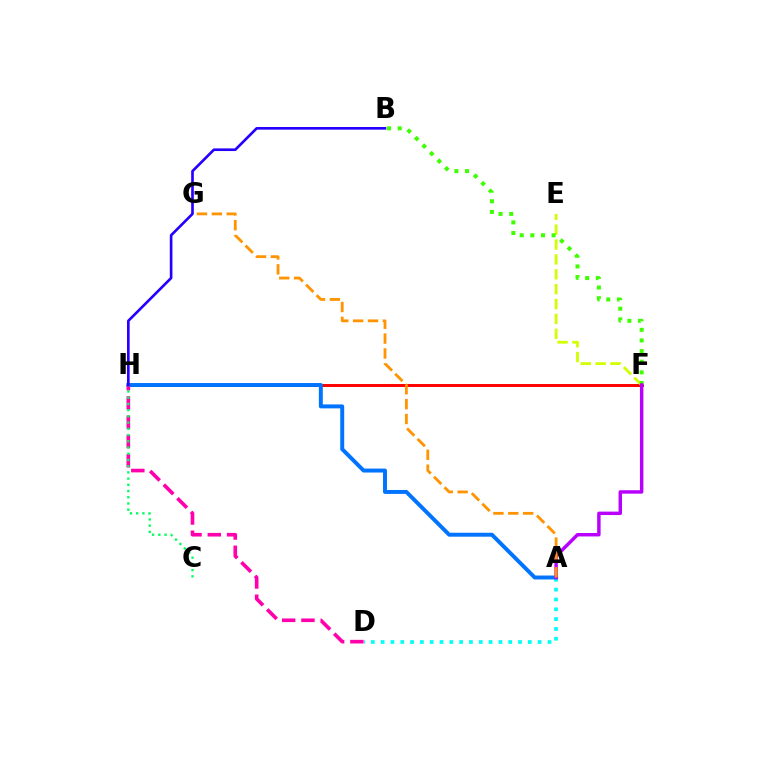{('A', 'D'): [{'color': '#00fff6', 'line_style': 'dotted', 'thickness': 2.67}], ('F', 'H'): [{'color': '#ff0000', 'line_style': 'solid', 'thickness': 2.13}], ('A', 'H'): [{'color': '#0074ff', 'line_style': 'solid', 'thickness': 2.84}], ('D', 'H'): [{'color': '#ff00ac', 'line_style': 'dashed', 'thickness': 2.62}], ('E', 'F'): [{'color': '#d1ff00', 'line_style': 'dashed', 'thickness': 2.02}], ('B', 'F'): [{'color': '#3dff00', 'line_style': 'dotted', 'thickness': 2.89}], ('A', 'F'): [{'color': '#b900ff', 'line_style': 'solid', 'thickness': 2.48}], ('C', 'H'): [{'color': '#00ff5c', 'line_style': 'dotted', 'thickness': 1.69}], ('B', 'H'): [{'color': '#2500ff', 'line_style': 'solid', 'thickness': 1.91}], ('A', 'G'): [{'color': '#ff9400', 'line_style': 'dashed', 'thickness': 2.02}]}